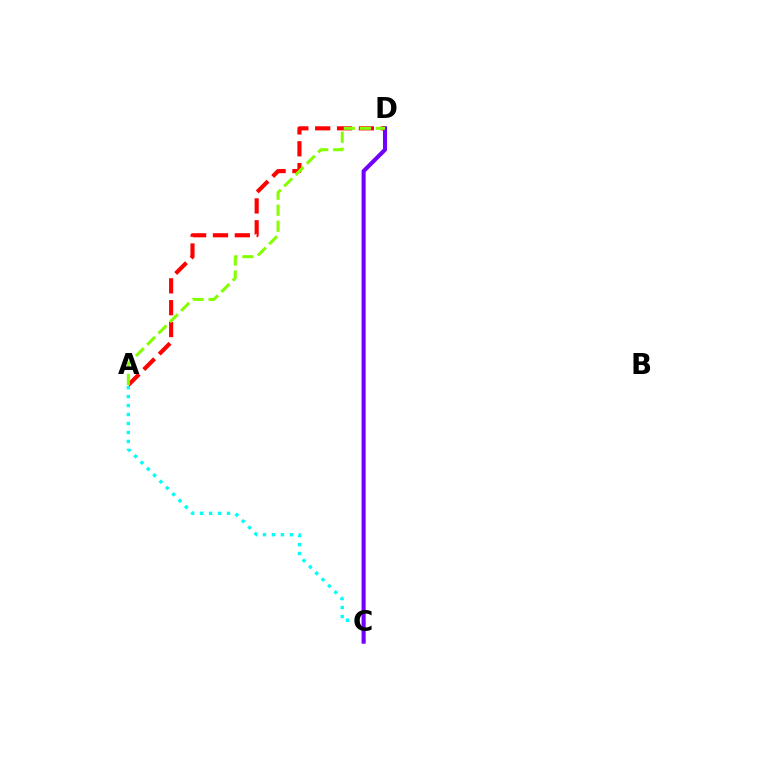{('A', 'C'): [{'color': '#00fff6', 'line_style': 'dotted', 'thickness': 2.44}], ('A', 'D'): [{'color': '#ff0000', 'line_style': 'dashed', 'thickness': 2.97}, {'color': '#84ff00', 'line_style': 'dashed', 'thickness': 2.18}], ('C', 'D'): [{'color': '#7200ff', 'line_style': 'solid', 'thickness': 2.93}]}